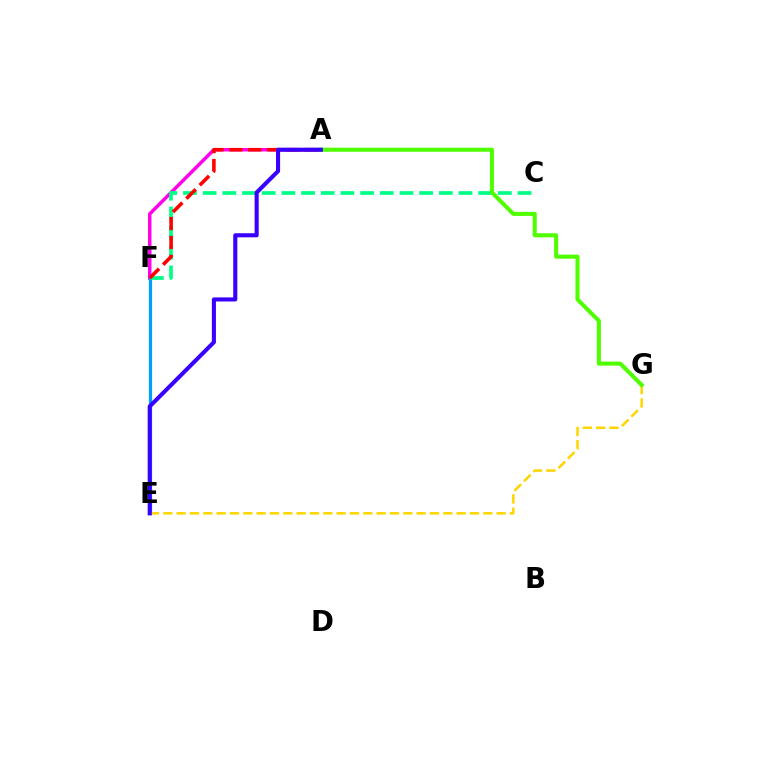{('A', 'F'): [{'color': '#ff00ed', 'line_style': 'solid', 'thickness': 2.51}, {'color': '#ff0000', 'line_style': 'dashed', 'thickness': 2.57}], ('E', 'F'): [{'color': '#009eff', 'line_style': 'solid', 'thickness': 2.31}], ('E', 'G'): [{'color': '#ffd500', 'line_style': 'dashed', 'thickness': 1.81}], ('C', 'F'): [{'color': '#00ff86', 'line_style': 'dashed', 'thickness': 2.67}], ('A', 'G'): [{'color': '#4fff00', 'line_style': 'solid', 'thickness': 2.92}], ('A', 'E'): [{'color': '#3700ff', 'line_style': 'solid', 'thickness': 2.94}]}